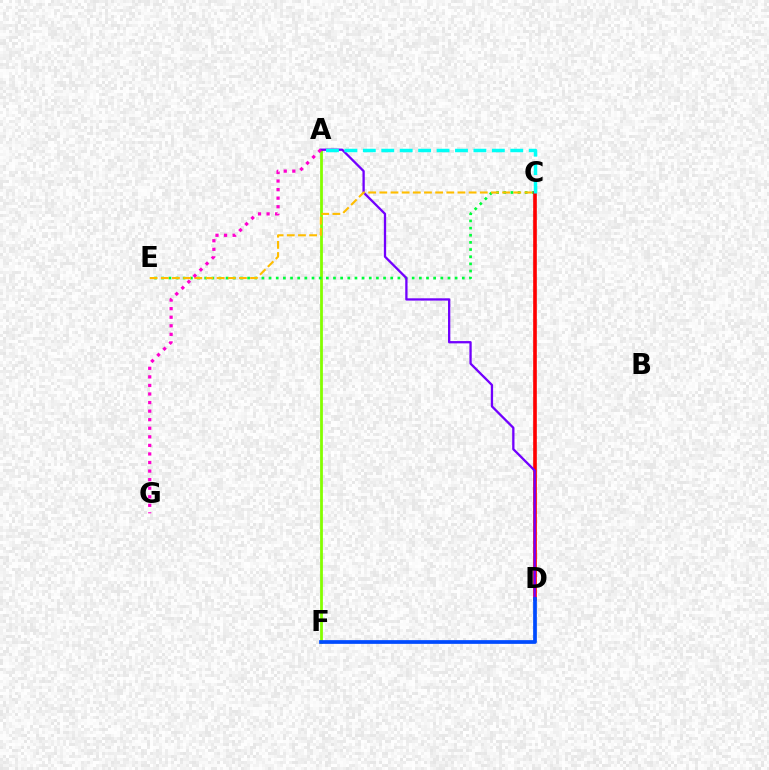{('A', 'F'): [{'color': '#84ff00', 'line_style': 'solid', 'thickness': 2.0}], ('C', 'E'): [{'color': '#00ff39', 'line_style': 'dotted', 'thickness': 1.94}, {'color': '#ffbd00', 'line_style': 'dashed', 'thickness': 1.52}], ('C', 'D'): [{'color': '#ff0000', 'line_style': 'solid', 'thickness': 2.63}], ('A', 'D'): [{'color': '#7200ff', 'line_style': 'solid', 'thickness': 1.65}], ('A', 'C'): [{'color': '#00fff6', 'line_style': 'dashed', 'thickness': 2.5}], ('A', 'G'): [{'color': '#ff00cf', 'line_style': 'dotted', 'thickness': 2.33}], ('D', 'F'): [{'color': '#004bff', 'line_style': 'solid', 'thickness': 2.68}]}